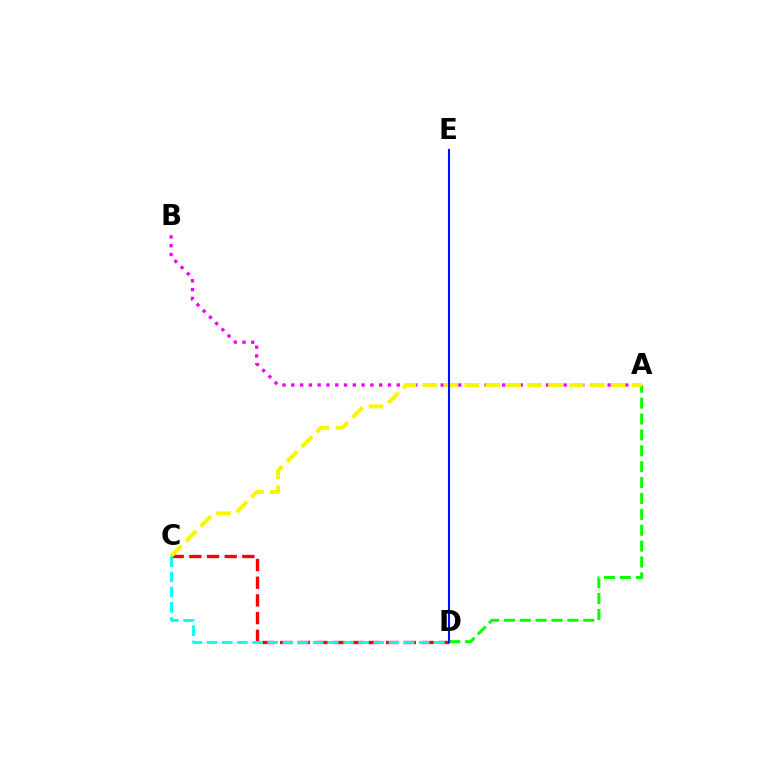{('A', 'B'): [{'color': '#ee00ff', 'line_style': 'dotted', 'thickness': 2.39}], ('C', 'D'): [{'color': '#ff0000', 'line_style': 'dashed', 'thickness': 2.4}, {'color': '#00fff6', 'line_style': 'dashed', 'thickness': 2.06}], ('A', 'D'): [{'color': '#08ff00', 'line_style': 'dashed', 'thickness': 2.16}], ('A', 'C'): [{'color': '#fcf500', 'line_style': 'dashed', 'thickness': 2.84}], ('D', 'E'): [{'color': '#0010ff', 'line_style': 'solid', 'thickness': 1.52}]}